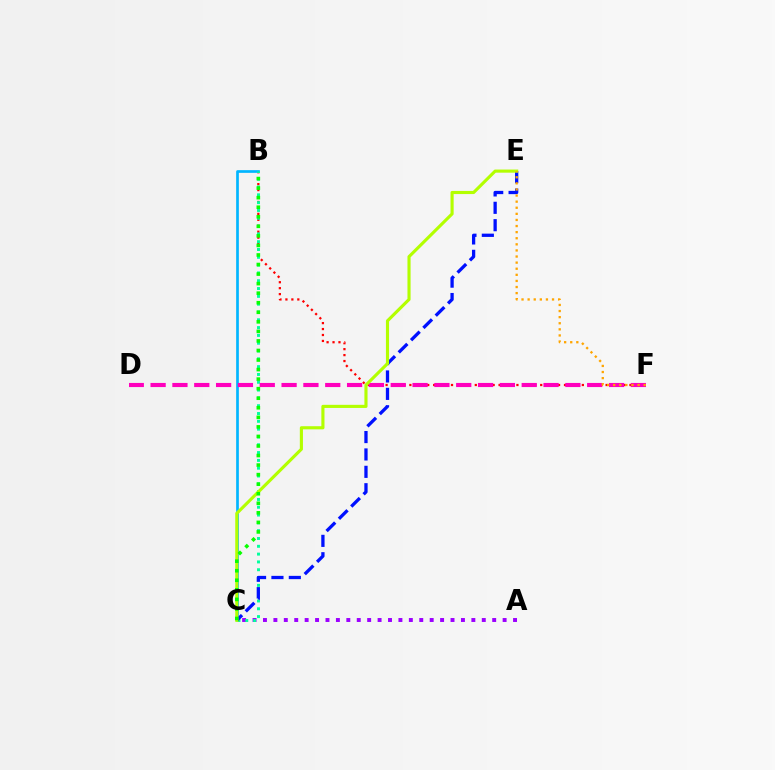{('B', 'F'): [{'color': '#ff0000', 'line_style': 'dotted', 'thickness': 1.62}], ('B', 'C'): [{'color': '#00b5ff', 'line_style': 'solid', 'thickness': 1.94}, {'color': '#00ff9d', 'line_style': 'dotted', 'thickness': 2.12}, {'color': '#08ff00', 'line_style': 'dotted', 'thickness': 2.59}], ('A', 'C'): [{'color': '#9b00ff', 'line_style': 'dotted', 'thickness': 2.83}], ('D', 'F'): [{'color': '#ff00bd', 'line_style': 'dashed', 'thickness': 2.97}], ('C', 'E'): [{'color': '#0010ff', 'line_style': 'dashed', 'thickness': 2.36}, {'color': '#b3ff00', 'line_style': 'solid', 'thickness': 2.25}], ('E', 'F'): [{'color': '#ffa500', 'line_style': 'dotted', 'thickness': 1.66}]}